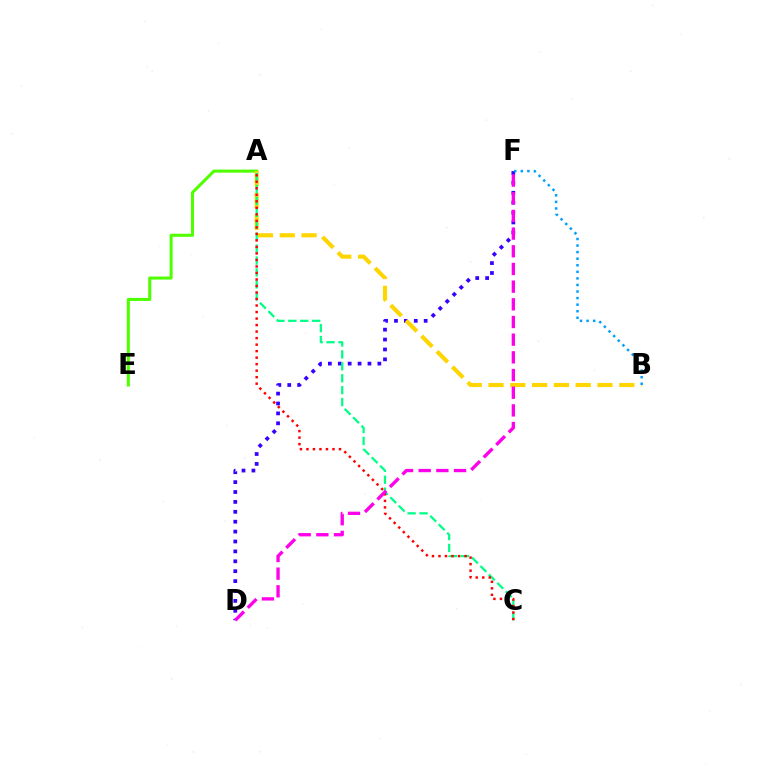{('A', 'E'): [{'color': '#4fff00', 'line_style': 'solid', 'thickness': 2.19}], ('D', 'F'): [{'color': '#3700ff', 'line_style': 'dotted', 'thickness': 2.69}, {'color': '#ff00ed', 'line_style': 'dashed', 'thickness': 2.4}], ('A', 'B'): [{'color': '#ffd500', 'line_style': 'dashed', 'thickness': 2.96}], ('A', 'C'): [{'color': '#00ff86', 'line_style': 'dashed', 'thickness': 1.62}, {'color': '#ff0000', 'line_style': 'dotted', 'thickness': 1.77}], ('B', 'F'): [{'color': '#009eff', 'line_style': 'dotted', 'thickness': 1.78}]}